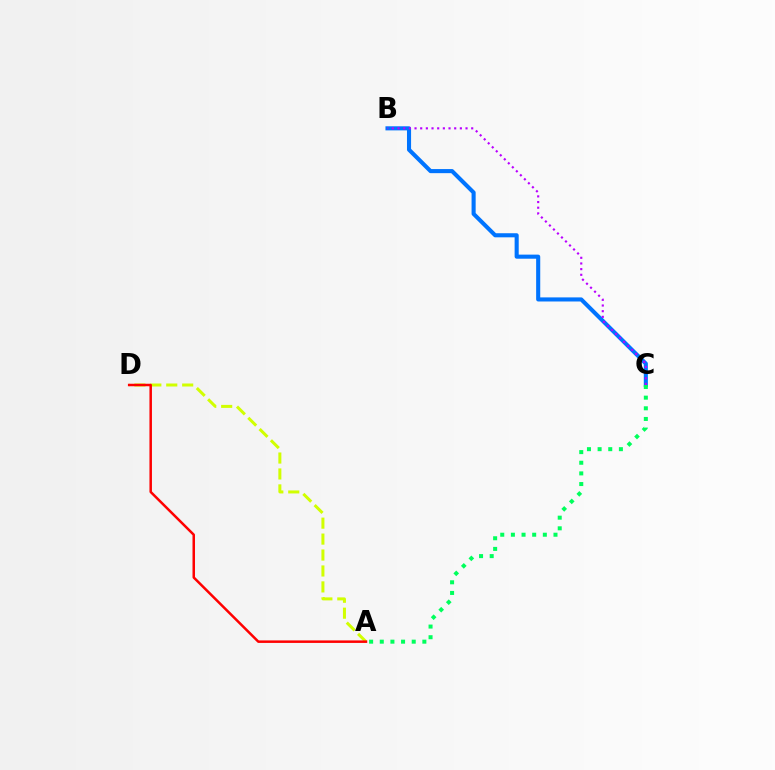{('B', 'C'): [{'color': '#0074ff', 'line_style': 'solid', 'thickness': 2.94}, {'color': '#b900ff', 'line_style': 'dotted', 'thickness': 1.54}], ('A', 'C'): [{'color': '#00ff5c', 'line_style': 'dotted', 'thickness': 2.89}], ('A', 'D'): [{'color': '#d1ff00', 'line_style': 'dashed', 'thickness': 2.16}, {'color': '#ff0000', 'line_style': 'solid', 'thickness': 1.8}]}